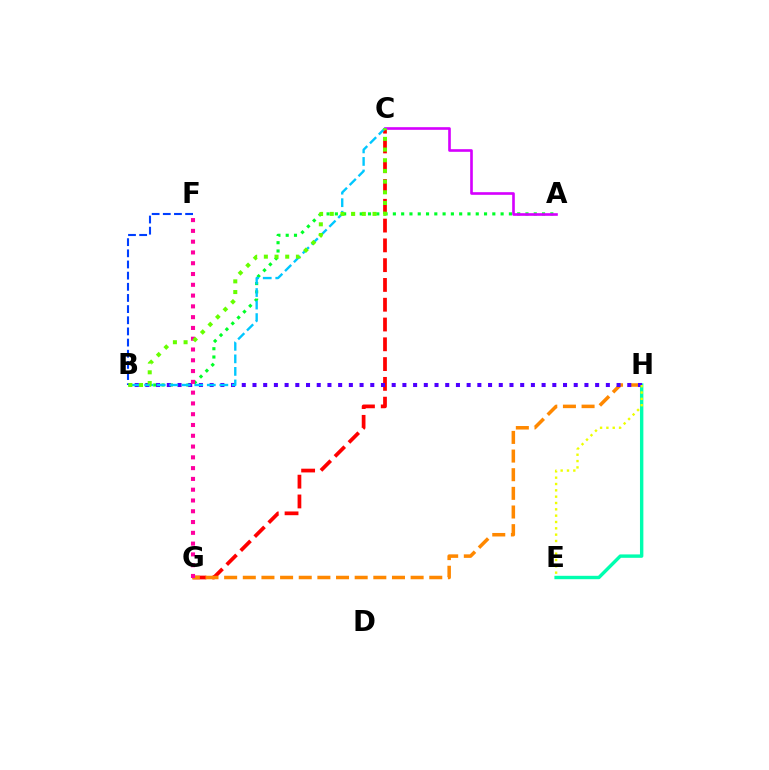{('E', 'H'): [{'color': '#00ffaf', 'line_style': 'solid', 'thickness': 2.45}, {'color': '#eeff00', 'line_style': 'dotted', 'thickness': 1.72}], ('A', 'B'): [{'color': '#00ff27', 'line_style': 'dotted', 'thickness': 2.25}], ('C', 'G'): [{'color': '#ff0000', 'line_style': 'dashed', 'thickness': 2.69}], ('A', 'C'): [{'color': '#d600ff', 'line_style': 'solid', 'thickness': 1.9}], ('B', 'F'): [{'color': '#003fff', 'line_style': 'dashed', 'thickness': 1.52}], ('G', 'H'): [{'color': '#ff8800', 'line_style': 'dashed', 'thickness': 2.53}], ('B', 'H'): [{'color': '#4f00ff', 'line_style': 'dotted', 'thickness': 2.91}], ('B', 'C'): [{'color': '#00c7ff', 'line_style': 'dashed', 'thickness': 1.7}, {'color': '#66ff00', 'line_style': 'dotted', 'thickness': 2.9}], ('F', 'G'): [{'color': '#ff00a0', 'line_style': 'dotted', 'thickness': 2.93}]}